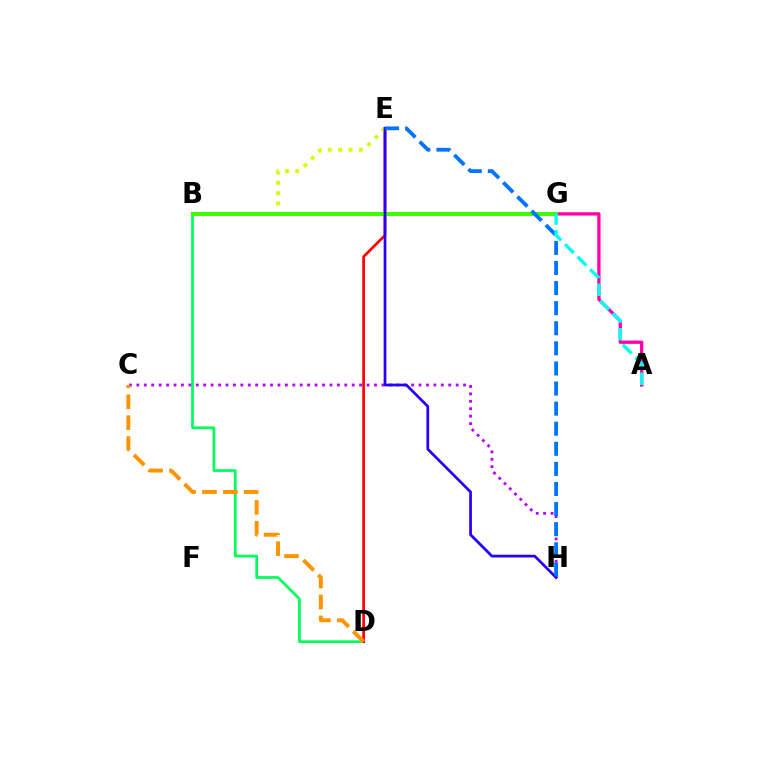{('B', 'D'): [{'color': '#00ff5c', 'line_style': 'solid', 'thickness': 1.96}], ('C', 'H'): [{'color': '#b900ff', 'line_style': 'dotted', 'thickness': 2.02}], ('D', 'E'): [{'color': '#ff0000', 'line_style': 'solid', 'thickness': 1.95}], ('B', 'E'): [{'color': '#d1ff00', 'line_style': 'dotted', 'thickness': 2.81}], ('A', 'B'): [{'color': '#ff00ac', 'line_style': 'solid', 'thickness': 2.37}], ('B', 'G'): [{'color': '#3dff00', 'line_style': 'solid', 'thickness': 2.86}], ('E', 'H'): [{'color': '#2500ff', 'line_style': 'solid', 'thickness': 1.97}, {'color': '#0074ff', 'line_style': 'dashed', 'thickness': 2.73}], ('A', 'G'): [{'color': '#00fff6', 'line_style': 'dashed', 'thickness': 2.42}], ('C', 'D'): [{'color': '#ff9400', 'line_style': 'dashed', 'thickness': 2.84}]}